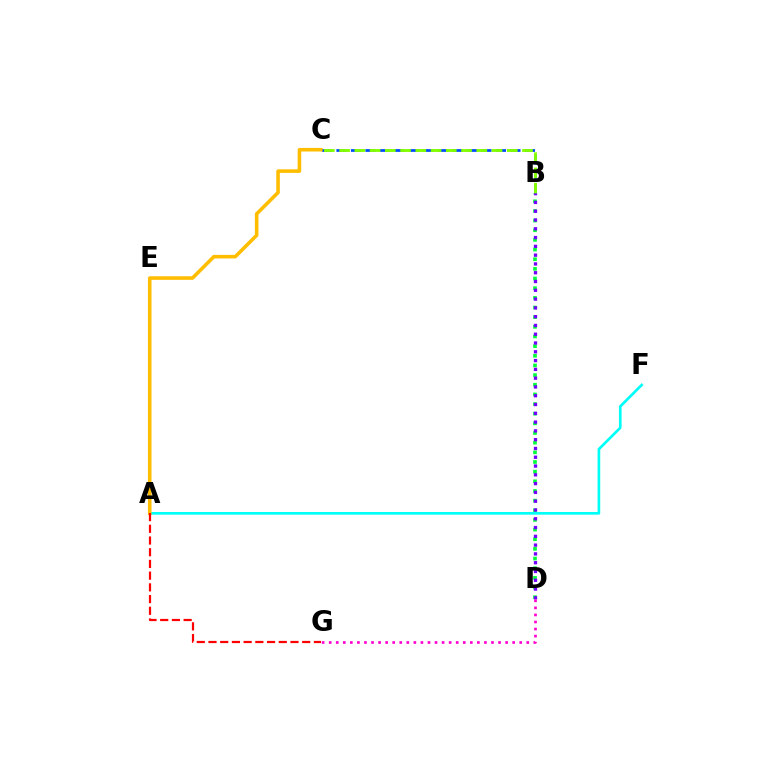{('B', 'D'): [{'color': '#00ff39', 'line_style': 'dotted', 'thickness': 2.62}, {'color': '#7200ff', 'line_style': 'dotted', 'thickness': 2.39}], ('B', 'C'): [{'color': '#004bff', 'line_style': 'dashed', 'thickness': 1.97}, {'color': '#84ff00', 'line_style': 'dashed', 'thickness': 2.07}], ('D', 'G'): [{'color': '#ff00cf', 'line_style': 'dotted', 'thickness': 1.92}], ('A', 'F'): [{'color': '#00fff6', 'line_style': 'solid', 'thickness': 1.92}], ('A', 'C'): [{'color': '#ffbd00', 'line_style': 'solid', 'thickness': 2.57}], ('A', 'G'): [{'color': '#ff0000', 'line_style': 'dashed', 'thickness': 1.59}]}